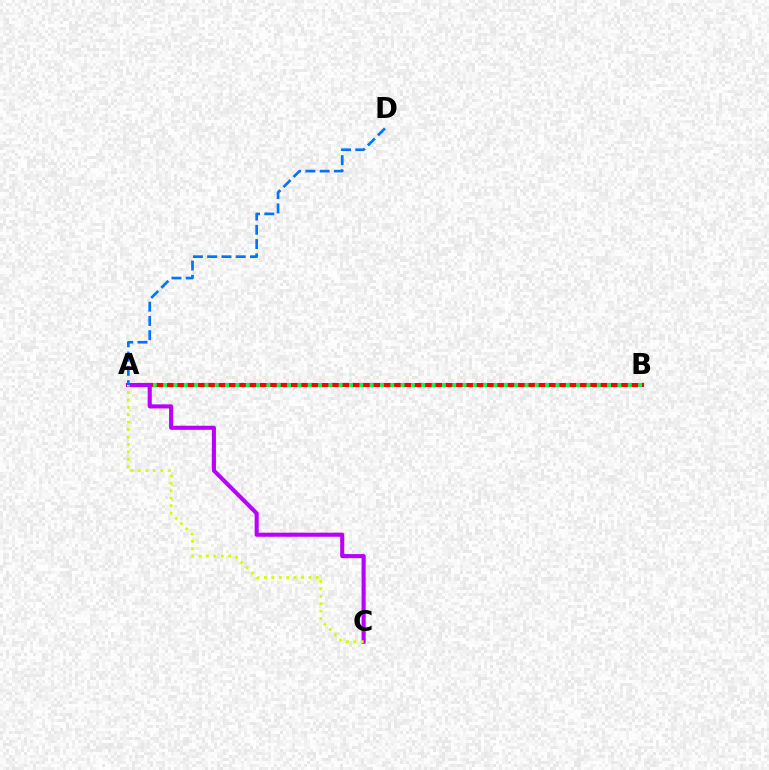{('A', 'B'): [{'color': '#ff0000', 'line_style': 'solid', 'thickness': 2.95}, {'color': '#00ff5c', 'line_style': 'dotted', 'thickness': 2.8}], ('A', 'C'): [{'color': '#b900ff', 'line_style': 'solid', 'thickness': 2.94}, {'color': '#d1ff00', 'line_style': 'dotted', 'thickness': 2.02}], ('A', 'D'): [{'color': '#0074ff', 'line_style': 'dashed', 'thickness': 1.94}]}